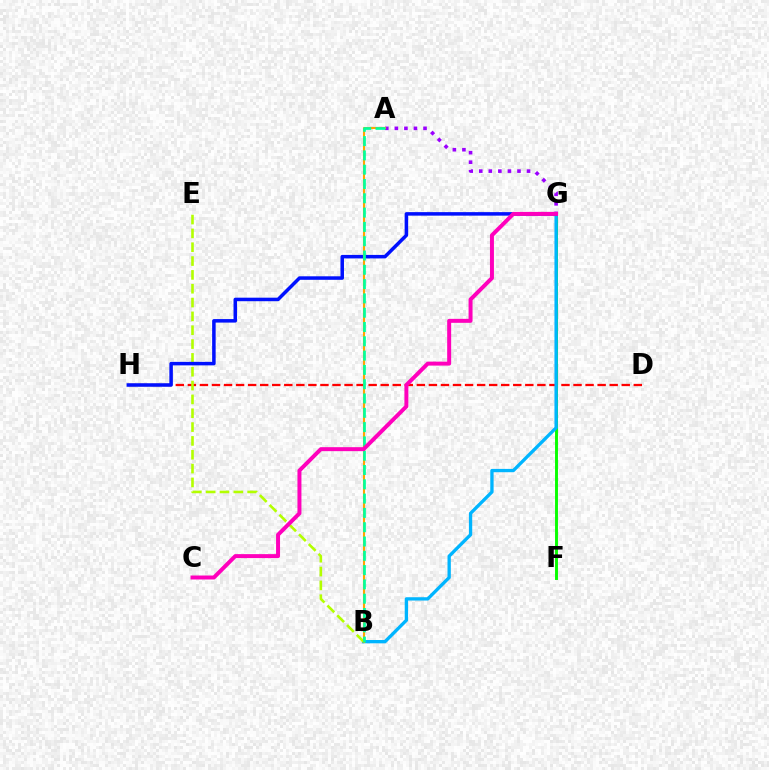{('A', 'G'): [{'color': '#9b00ff', 'line_style': 'dotted', 'thickness': 2.6}], ('D', 'H'): [{'color': '#ff0000', 'line_style': 'dashed', 'thickness': 1.64}], ('F', 'G'): [{'color': '#08ff00', 'line_style': 'solid', 'thickness': 2.1}], ('B', 'G'): [{'color': '#00b5ff', 'line_style': 'solid', 'thickness': 2.39}], ('B', 'E'): [{'color': '#b3ff00', 'line_style': 'dashed', 'thickness': 1.88}], ('G', 'H'): [{'color': '#0010ff', 'line_style': 'solid', 'thickness': 2.53}], ('A', 'B'): [{'color': '#ffa500', 'line_style': 'solid', 'thickness': 1.52}, {'color': '#00ff9d', 'line_style': 'dashed', 'thickness': 1.94}], ('C', 'G'): [{'color': '#ff00bd', 'line_style': 'solid', 'thickness': 2.86}]}